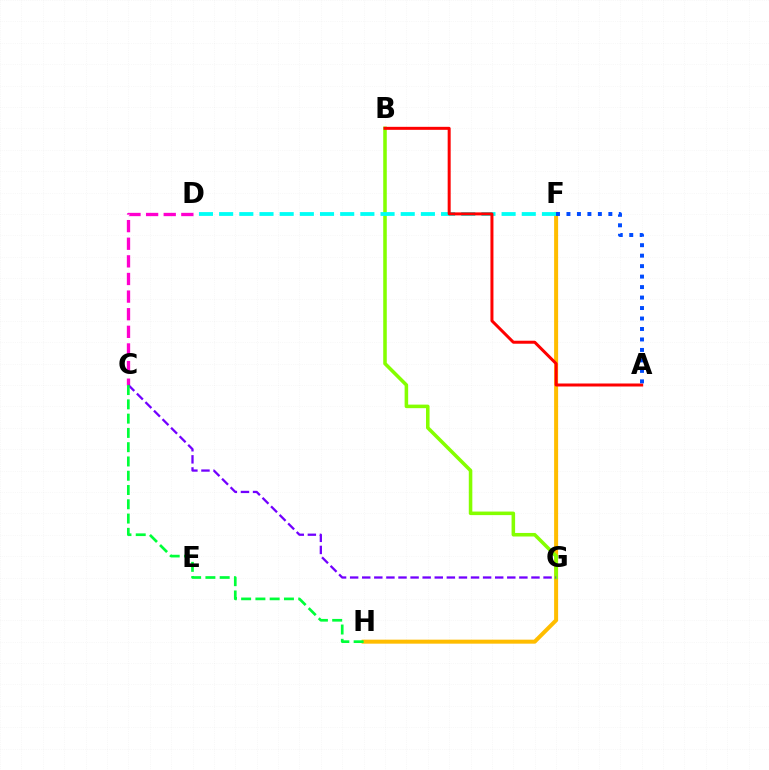{('F', 'H'): [{'color': '#ffbd00', 'line_style': 'solid', 'thickness': 2.88}], ('B', 'G'): [{'color': '#84ff00', 'line_style': 'solid', 'thickness': 2.55}], ('C', 'D'): [{'color': '#ff00cf', 'line_style': 'dashed', 'thickness': 2.39}], ('D', 'F'): [{'color': '#00fff6', 'line_style': 'dashed', 'thickness': 2.74}], ('C', 'G'): [{'color': '#7200ff', 'line_style': 'dashed', 'thickness': 1.64}], ('A', 'B'): [{'color': '#ff0000', 'line_style': 'solid', 'thickness': 2.16}], ('A', 'F'): [{'color': '#004bff', 'line_style': 'dotted', 'thickness': 2.85}], ('C', 'H'): [{'color': '#00ff39', 'line_style': 'dashed', 'thickness': 1.94}]}